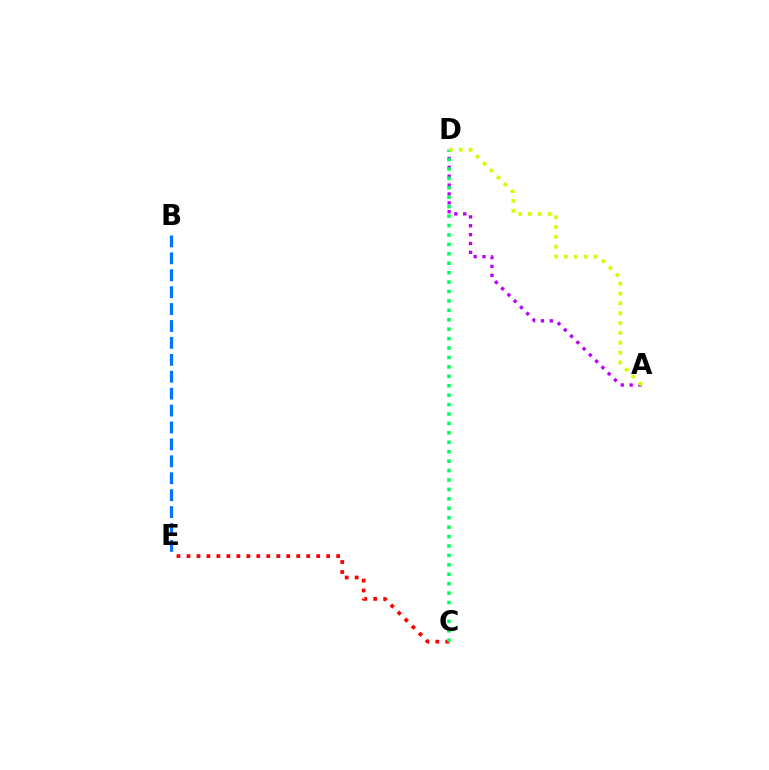{('C', 'E'): [{'color': '#ff0000', 'line_style': 'dotted', 'thickness': 2.71}], ('B', 'E'): [{'color': '#0074ff', 'line_style': 'dashed', 'thickness': 2.3}], ('A', 'D'): [{'color': '#b900ff', 'line_style': 'dotted', 'thickness': 2.41}, {'color': '#d1ff00', 'line_style': 'dotted', 'thickness': 2.67}], ('C', 'D'): [{'color': '#00ff5c', 'line_style': 'dotted', 'thickness': 2.56}]}